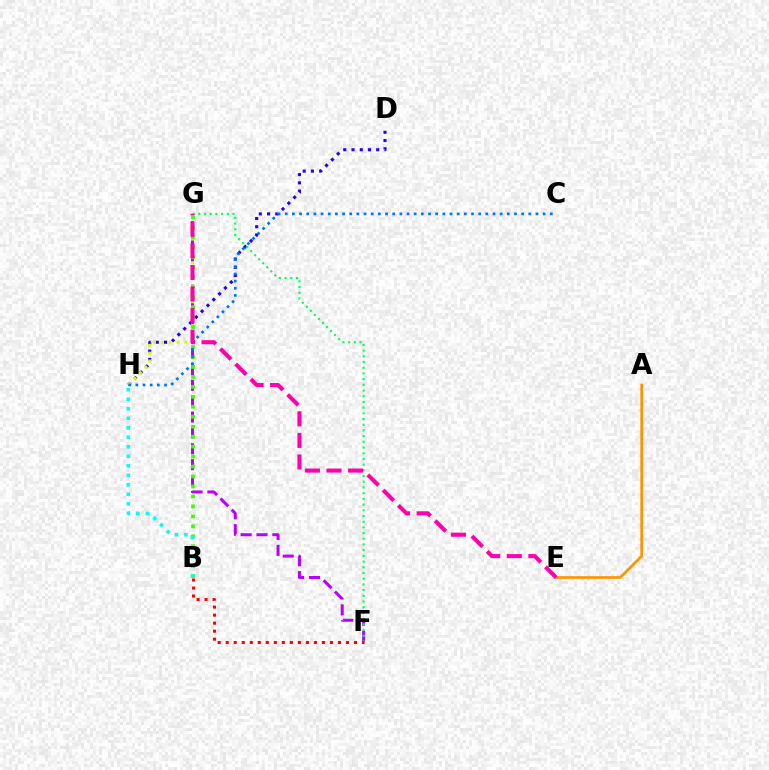{('D', 'H'): [{'color': '#2500ff', 'line_style': 'dotted', 'thickness': 2.24}], ('F', 'G'): [{'color': '#b900ff', 'line_style': 'dashed', 'thickness': 2.16}, {'color': '#00ff5c', 'line_style': 'dotted', 'thickness': 1.55}], ('G', 'H'): [{'color': '#d1ff00', 'line_style': 'dotted', 'thickness': 2.13}], ('B', 'G'): [{'color': '#3dff00', 'line_style': 'dotted', 'thickness': 2.71}], ('B', 'H'): [{'color': '#00fff6', 'line_style': 'dotted', 'thickness': 2.58}], ('A', 'E'): [{'color': '#ff9400', 'line_style': 'solid', 'thickness': 1.93}], ('C', 'H'): [{'color': '#0074ff', 'line_style': 'dotted', 'thickness': 1.95}], ('B', 'F'): [{'color': '#ff0000', 'line_style': 'dotted', 'thickness': 2.18}], ('E', 'G'): [{'color': '#ff00ac', 'line_style': 'dashed', 'thickness': 2.93}]}